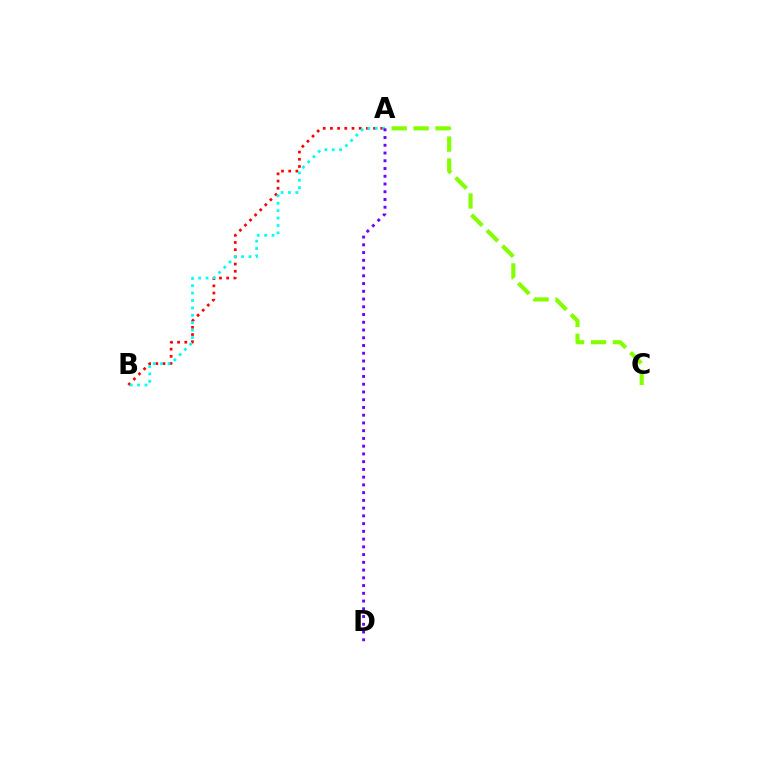{('A', 'C'): [{'color': '#84ff00', 'line_style': 'dashed', 'thickness': 2.98}], ('A', 'B'): [{'color': '#ff0000', 'line_style': 'dotted', 'thickness': 1.95}, {'color': '#00fff6', 'line_style': 'dotted', 'thickness': 2.01}], ('A', 'D'): [{'color': '#7200ff', 'line_style': 'dotted', 'thickness': 2.1}]}